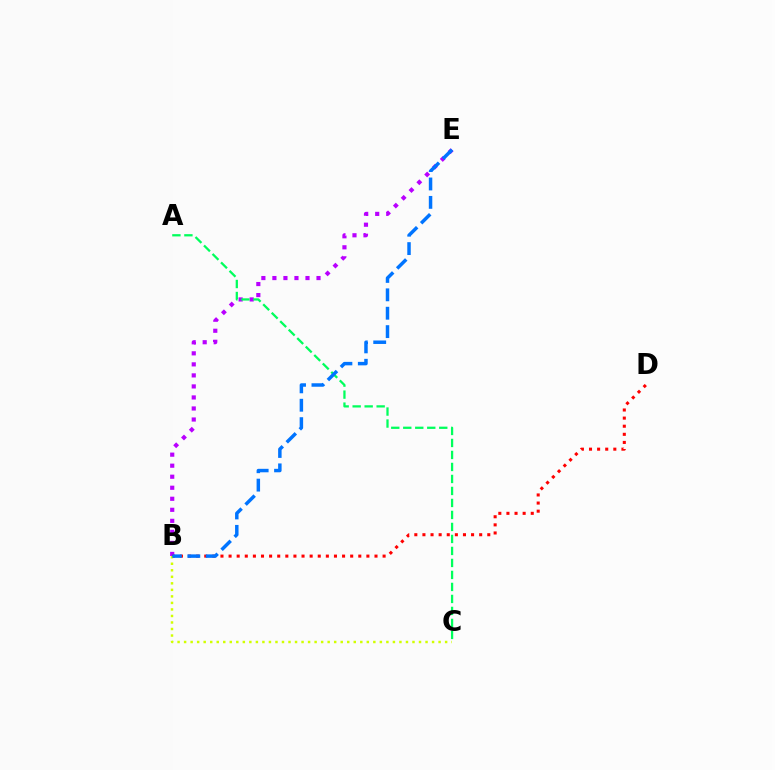{('B', 'E'): [{'color': '#b900ff', 'line_style': 'dotted', 'thickness': 3.0}, {'color': '#0074ff', 'line_style': 'dashed', 'thickness': 2.5}], ('B', 'D'): [{'color': '#ff0000', 'line_style': 'dotted', 'thickness': 2.2}], ('A', 'C'): [{'color': '#00ff5c', 'line_style': 'dashed', 'thickness': 1.63}], ('B', 'C'): [{'color': '#d1ff00', 'line_style': 'dotted', 'thickness': 1.77}]}